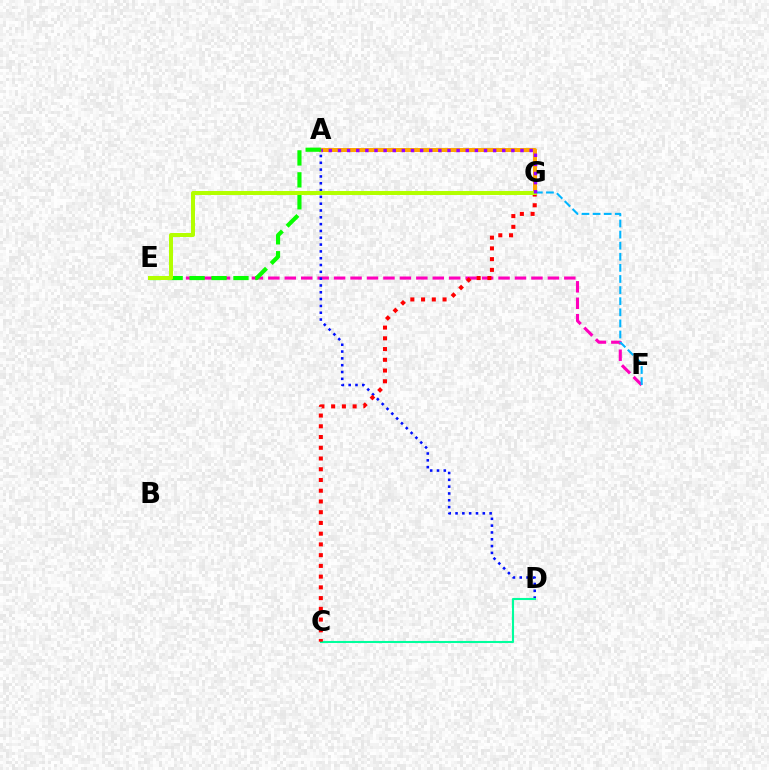{('A', 'G'): [{'color': '#ffa500', 'line_style': 'solid', 'thickness': 2.89}, {'color': '#9b00ff', 'line_style': 'dotted', 'thickness': 2.48}], ('E', 'F'): [{'color': '#ff00bd', 'line_style': 'dashed', 'thickness': 2.23}], ('A', 'D'): [{'color': '#0010ff', 'line_style': 'dotted', 'thickness': 1.85}], ('C', 'D'): [{'color': '#00ff9d', 'line_style': 'solid', 'thickness': 1.51}], ('F', 'G'): [{'color': '#00b5ff', 'line_style': 'dashed', 'thickness': 1.51}], ('C', 'G'): [{'color': '#ff0000', 'line_style': 'dotted', 'thickness': 2.92}], ('A', 'E'): [{'color': '#08ff00', 'line_style': 'dashed', 'thickness': 2.98}], ('E', 'G'): [{'color': '#b3ff00', 'line_style': 'solid', 'thickness': 2.89}]}